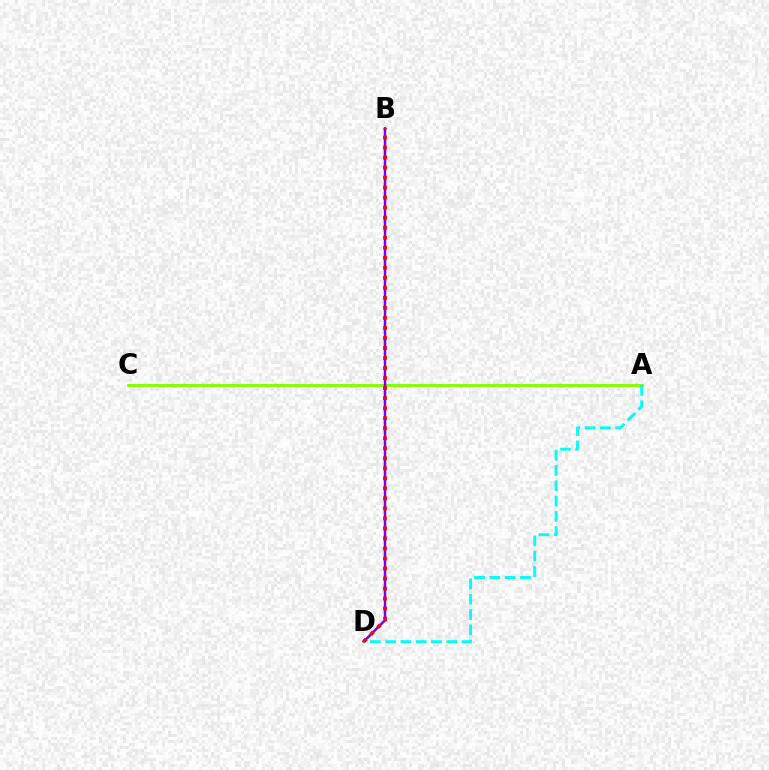{('A', 'C'): [{'color': '#84ff00', 'line_style': 'solid', 'thickness': 2.09}], ('B', 'D'): [{'color': '#7200ff', 'line_style': 'solid', 'thickness': 1.78}, {'color': '#ff0000', 'line_style': 'dotted', 'thickness': 2.72}], ('A', 'D'): [{'color': '#00fff6', 'line_style': 'dashed', 'thickness': 2.08}]}